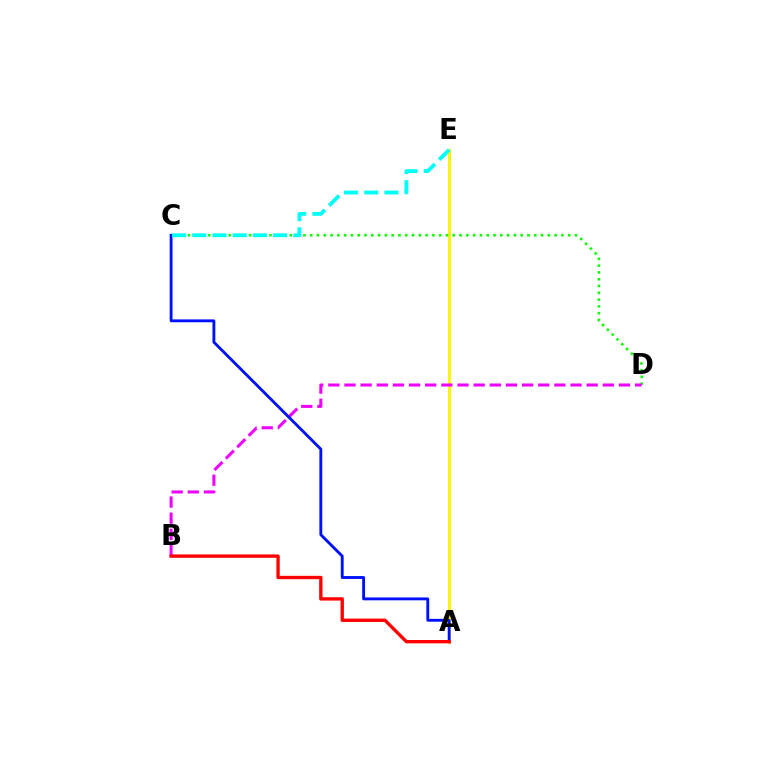{('A', 'E'): [{'color': '#fcf500', 'line_style': 'solid', 'thickness': 2.1}], ('C', 'D'): [{'color': '#08ff00', 'line_style': 'dotted', 'thickness': 1.84}], ('B', 'D'): [{'color': '#ee00ff', 'line_style': 'dashed', 'thickness': 2.19}], ('A', 'C'): [{'color': '#0010ff', 'line_style': 'solid', 'thickness': 2.06}], ('C', 'E'): [{'color': '#00fff6', 'line_style': 'dashed', 'thickness': 2.75}], ('A', 'B'): [{'color': '#ff0000', 'line_style': 'solid', 'thickness': 2.41}]}